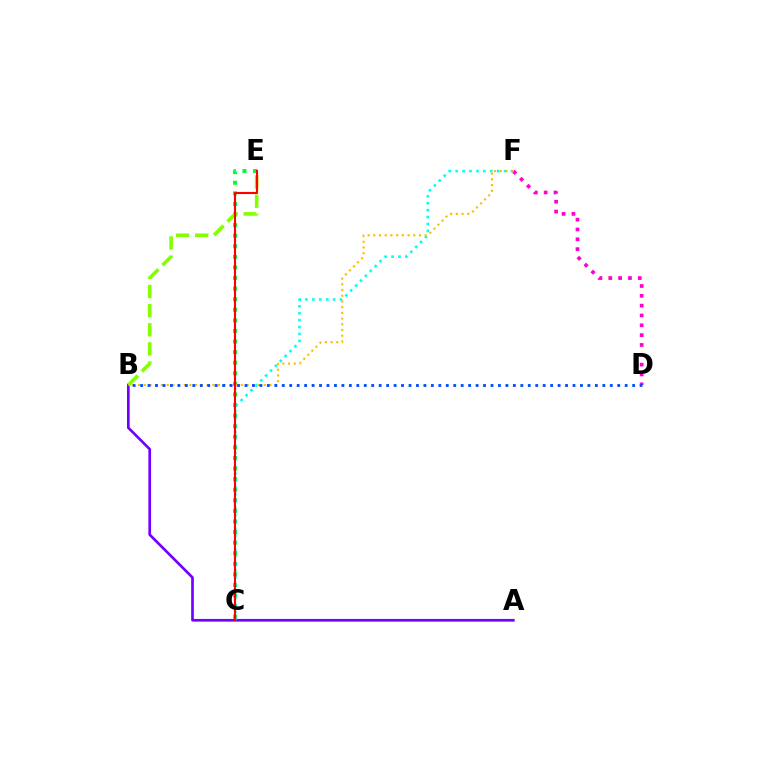{('D', 'F'): [{'color': '#ff00cf', 'line_style': 'dotted', 'thickness': 2.67}], ('A', 'B'): [{'color': '#7200ff', 'line_style': 'solid', 'thickness': 1.93}], ('C', 'E'): [{'color': '#00ff39', 'line_style': 'dotted', 'thickness': 2.88}, {'color': '#ff0000', 'line_style': 'solid', 'thickness': 1.54}], ('C', 'F'): [{'color': '#00fff6', 'line_style': 'dotted', 'thickness': 1.88}], ('B', 'E'): [{'color': '#84ff00', 'line_style': 'dashed', 'thickness': 2.6}], ('B', 'F'): [{'color': '#ffbd00', 'line_style': 'dotted', 'thickness': 1.55}], ('B', 'D'): [{'color': '#004bff', 'line_style': 'dotted', 'thickness': 2.03}]}